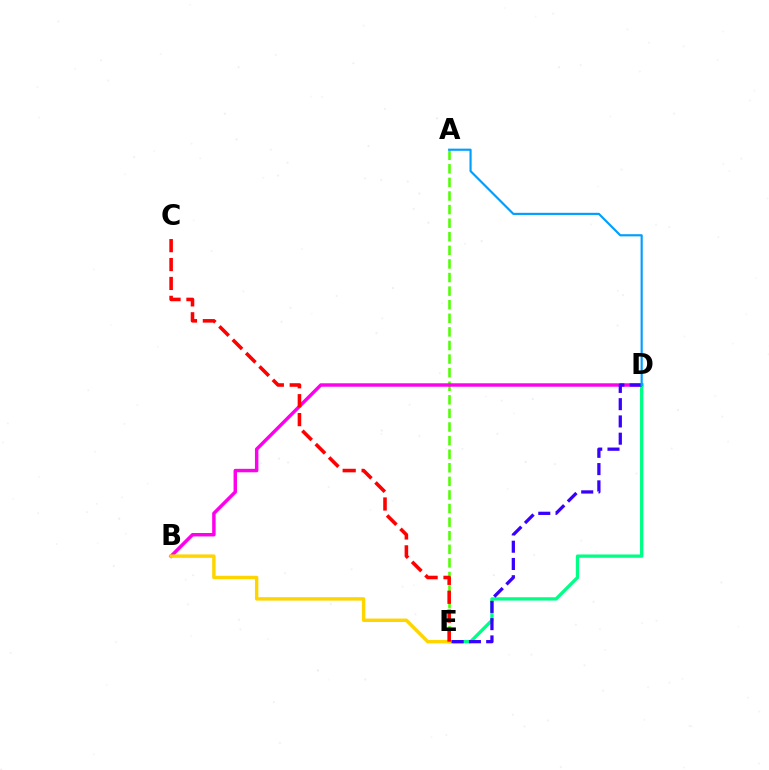{('A', 'E'): [{'color': '#4fff00', 'line_style': 'dashed', 'thickness': 1.85}], ('B', 'D'): [{'color': '#ff00ed', 'line_style': 'solid', 'thickness': 2.48}], ('D', 'E'): [{'color': '#00ff86', 'line_style': 'solid', 'thickness': 2.38}, {'color': '#3700ff', 'line_style': 'dashed', 'thickness': 2.35}], ('B', 'E'): [{'color': '#ffd500', 'line_style': 'solid', 'thickness': 2.47}], ('A', 'D'): [{'color': '#009eff', 'line_style': 'solid', 'thickness': 1.56}], ('C', 'E'): [{'color': '#ff0000', 'line_style': 'dashed', 'thickness': 2.57}]}